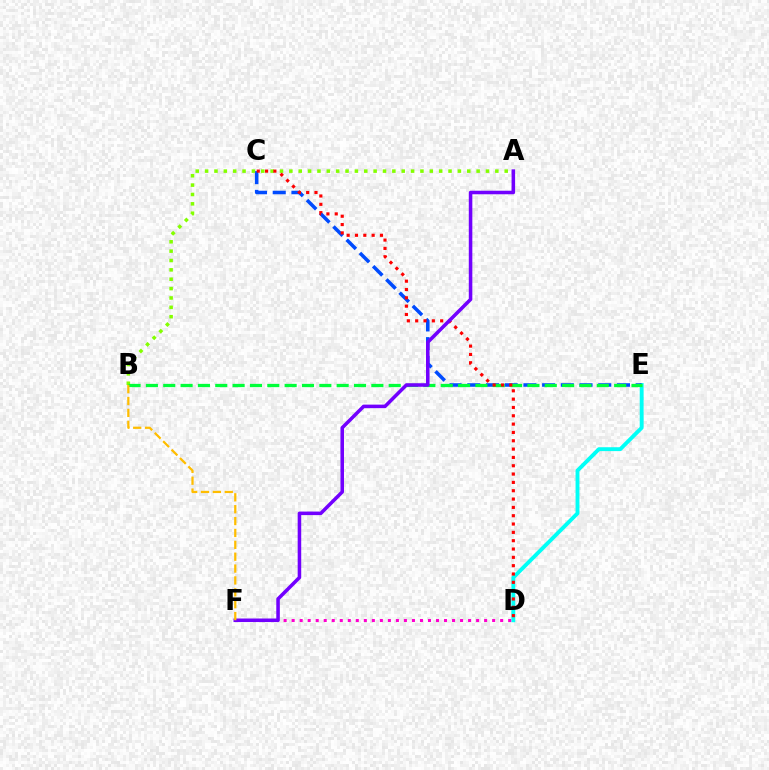{('D', 'E'): [{'color': '#00fff6', 'line_style': 'solid', 'thickness': 2.79}], ('C', 'E'): [{'color': '#004bff', 'line_style': 'dashed', 'thickness': 2.54}], ('A', 'B'): [{'color': '#84ff00', 'line_style': 'dotted', 'thickness': 2.54}], ('B', 'E'): [{'color': '#00ff39', 'line_style': 'dashed', 'thickness': 2.36}], ('D', 'F'): [{'color': '#ff00cf', 'line_style': 'dotted', 'thickness': 2.18}], ('C', 'D'): [{'color': '#ff0000', 'line_style': 'dotted', 'thickness': 2.26}], ('A', 'F'): [{'color': '#7200ff', 'line_style': 'solid', 'thickness': 2.55}], ('B', 'F'): [{'color': '#ffbd00', 'line_style': 'dashed', 'thickness': 1.61}]}